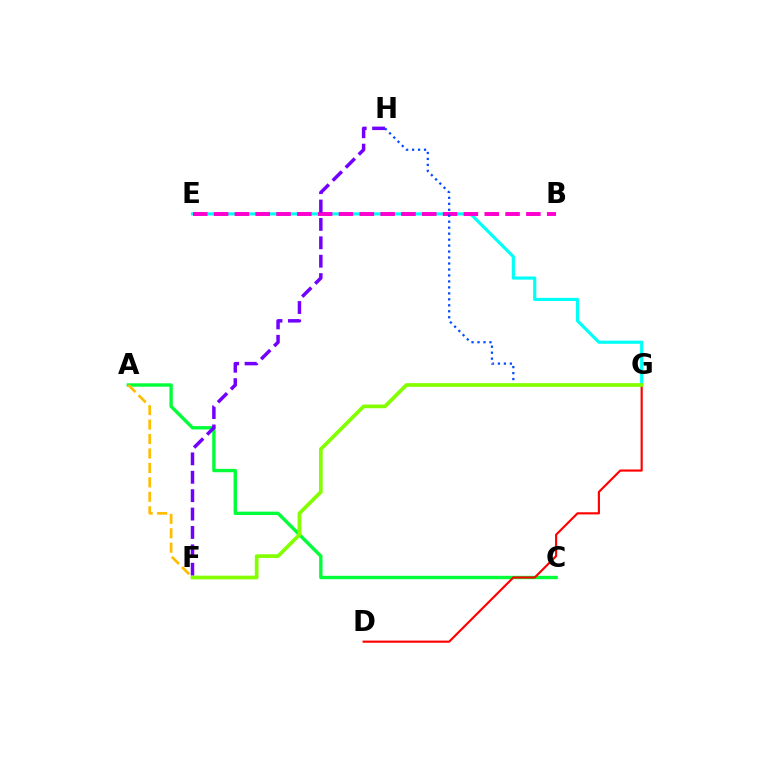{('E', 'G'): [{'color': '#00fff6', 'line_style': 'solid', 'thickness': 2.27}], ('B', 'E'): [{'color': '#ff00cf', 'line_style': 'dashed', 'thickness': 2.83}], ('A', 'C'): [{'color': '#00ff39', 'line_style': 'solid', 'thickness': 2.43}], ('A', 'F'): [{'color': '#ffbd00', 'line_style': 'dashed', 'thickness': 1.96}], ('F', 'H'): [{'color': '#7200ff', 'line_style': 'dashed', 'thickness': 2.5}], ('G', 'H'): [{'color': '#004bff', 'line_style': 'dotted', 'thickness': 1.62}], ('D', 'G'): [{'color': '#ff0000', 'line_style': 'solid', 'thickness': 1.55}], ('F', 'G'): [{'color': '#84ff00', 'line_style': 'solid', 'thickness': 2.67}]}